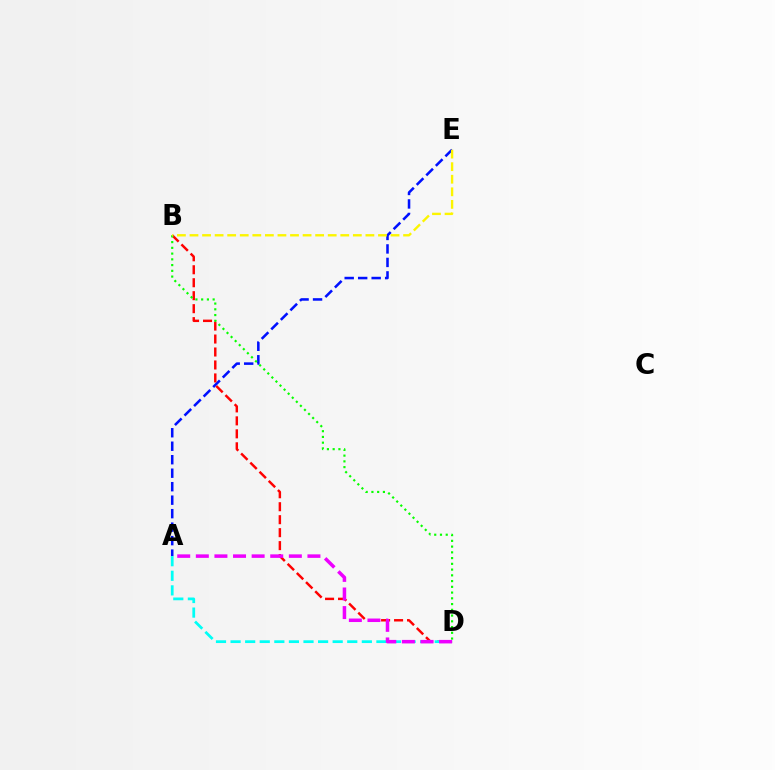{('A', 'E'): [{'color': '#0010ff', 'line_style': 'dashed', 'thickness': 1.83}], ('B', 'D'): [{'color': '#ff0000', 'line_style': 'dashed', 'thickness': 1.76}, {'color': '#08ff00', 'line_style': 'dotted', 'thickness': 1.56}], ('A', 'D'): [{'color': '#00fff6', 'line_style': 'dashed', 'thickness': 1.98}, {'color': '#ee00ff', 'line_style': 'dashed', 'thickness': 2.53}], ('B', 'E'): [{'color': '#fcf500', 'line_style': 'dashed', 'thickness': 1.71}]}